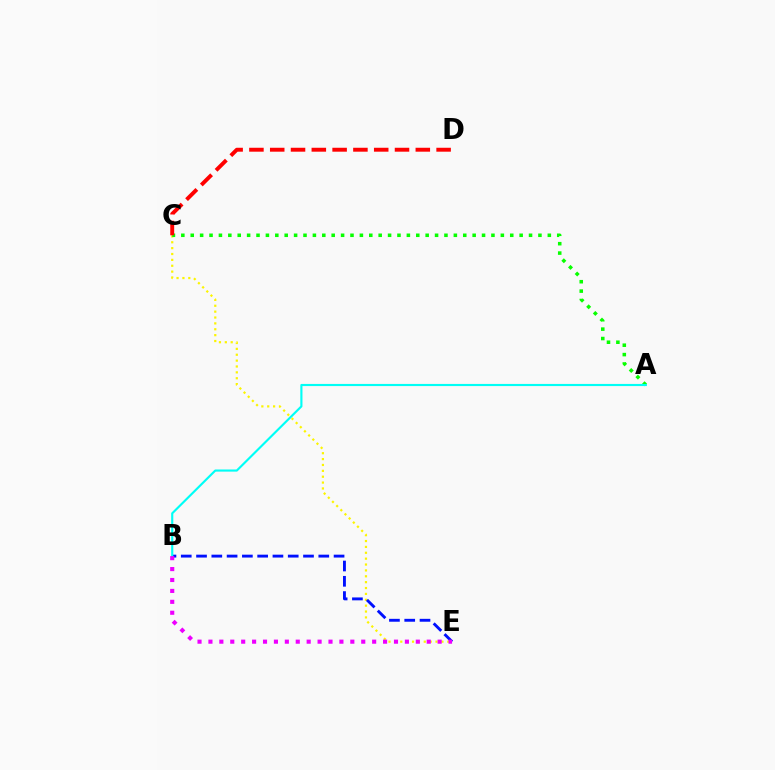{('C', 'E'): [{'color': '#fcf500', 'line_style': 'dotted', 'thickness': 1.6}], ('A', 'C'): [{'color': '#08ff00', 'line_style': 'dotted', 'thickness': 2.55}], ('C', 'D'): [{'color': '#ff0000', 'line_style': 'dashed', 'thickness': 2.83}], ('B', 'E'): [{'color': '#0010ff', 'line_style': 'dashed', 'thickness': 2.08}, {'color': '#ee00ff', 'line_style': 'dotted', 'thickness': 2.97}], ('A', 'B'): [{'color': '#00fff6', 'line_style': 'solid', 'thickness': 1.54}]}